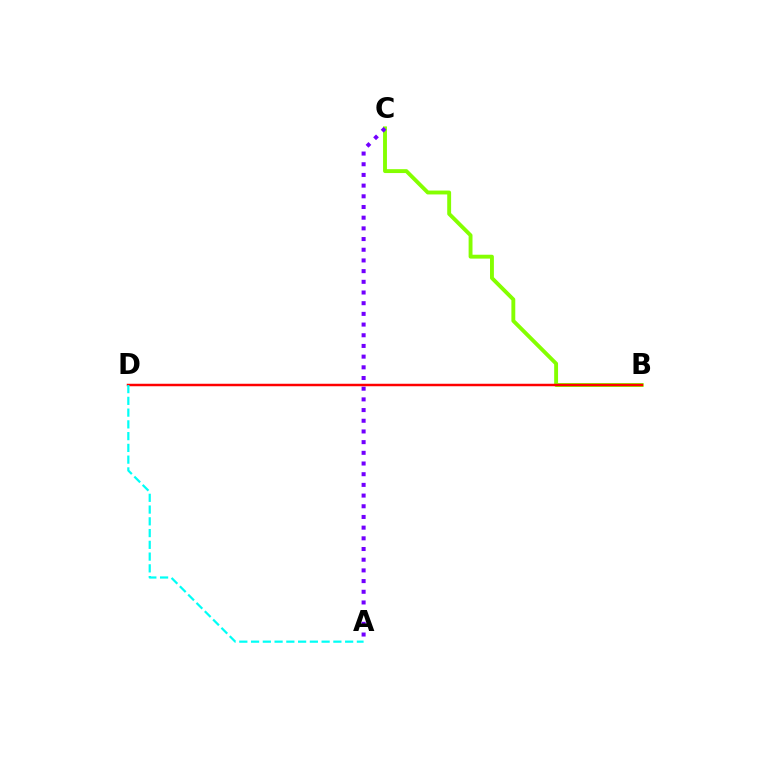{('B', 'C'): [{'color': '#84ff00', 'line_style': 'solid', 'thickness': 2.79}], ('A', 'C'): [{'color': '#7200ff', 'line_style': 'dotted', 'thickness': 2.9}], ('B', 'D'): [{'color': '#ff0000', 'line_style': 'solid', 'thickness': 1.78}], ('A', 'D'): [{'color': '#00fff6', 'line_style': 'dashed', 'thickness': 1.6}]}